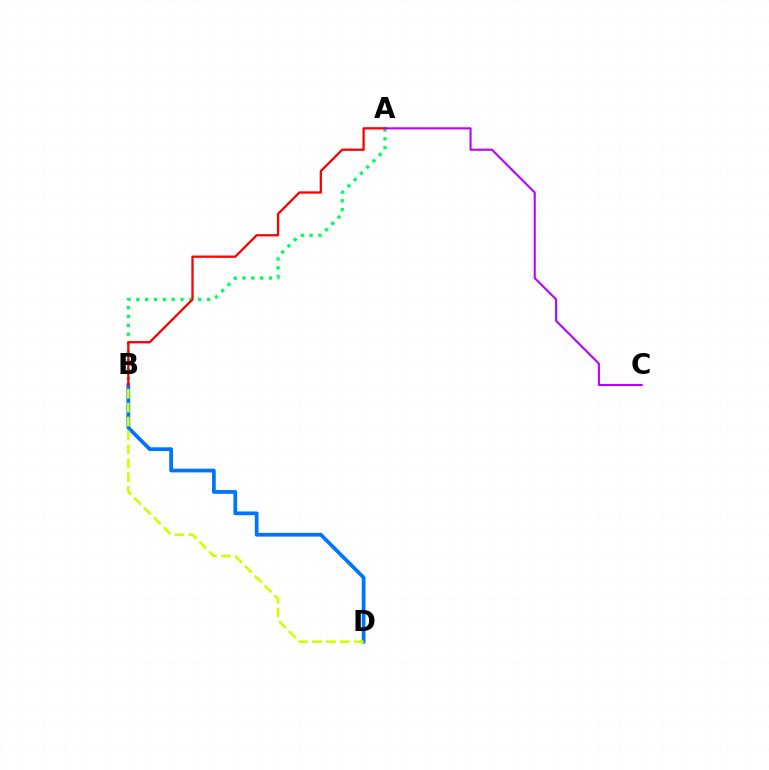{('A', 'B'): [{'color': '#00ff5c', 'line_style': 'dotted', 'thickness': 2.4}, {'color': '#ff0000', 'line_style': 'solid', 'thickness': 1.65}], ('B', 'D'): [{'color': '#0074ff', 'line_style': 'solid', 'thickness': 2.69}, {'color': '#d1ff00', 'line_style': 'dashed', 'thickness': 1.89}], ('A', 'C'): [{'color': '#b900ff', 'line_style': 'solid', 'thickness': 1.5}]}